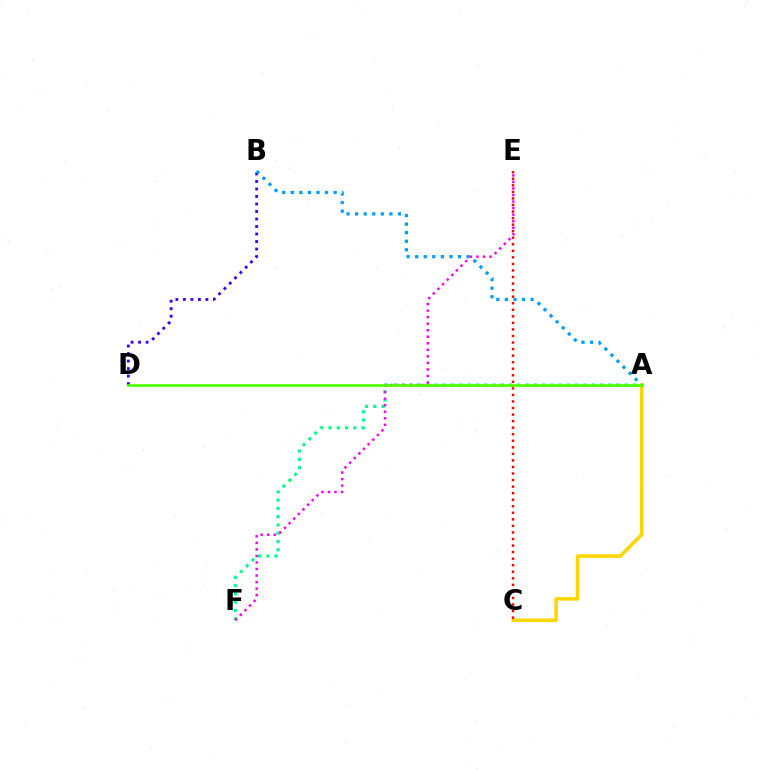{('B', 'D'): [{'color': '#3700ff', 'line_style': 'dotted', 'thickness': 2.04}], ('A', 'F'): [{'color': '#00ff86', 'line_style': 'dotted', 'thickness': 2.25}], ('E', 'F'): [{'color': '#ff00ed', 'line_style': 'dotted', 'thickness': 1.78}], ('A', 'C'): [{'color': '#ffd500', 'line_style': 'solid', 'thickness': 2.54}], ('C', 'E'): [{'color': '#ff0000', 'line_style': 'dotted', 'thickness': 1.78}], ('A', 'B'): [{'color': '#009eff', 'line_style': 'dotted', 'thickness': 2.33}], ('A', 'D'): [{'color': '#4fff00', 'line_style': 'solid', 'thickness': 1.93}]}